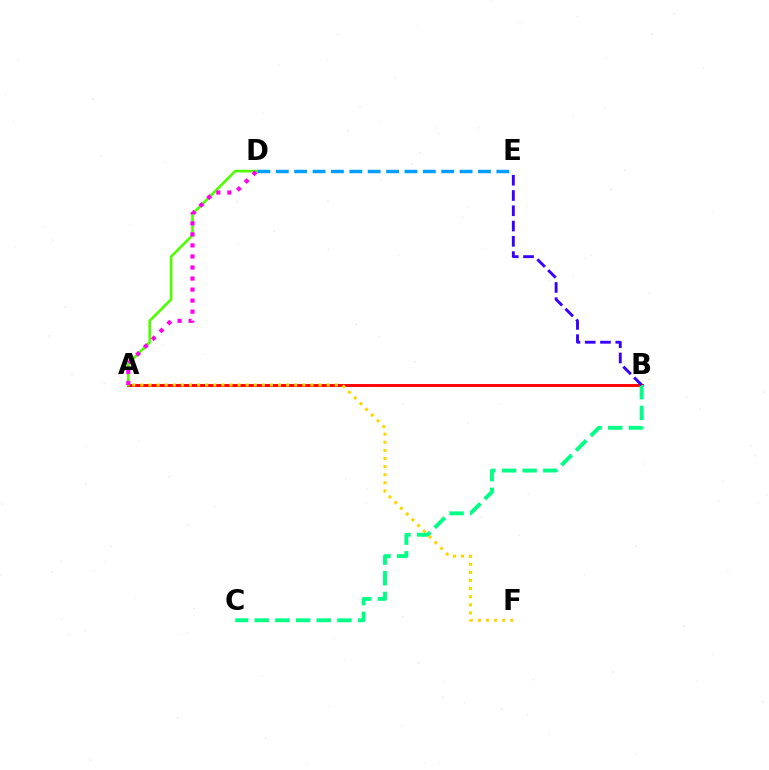{('A', 'B'): [{'color': '#ff0000', 'line_style': 'solid', 'thickness': 2.11}], ('B', 'C'): [{'color': '#00ff86', 'line_style': 'dashed', 'thickness': 2.81}], ('A', 'D'): [{'color': '#4fff00', 'line_style': 'solid', 'thickness': 1.89}, {'color': '#ff00ed', 'line_style': 'dotted', 'thickness': 3.0}], ('A', 'F'): [{'color': '#ffd500', 'line_style': 'dotted', 'thickness': 2.2}], ('D', 'E'): [{'color': '#009eff', 'line_style': 'dashed', 'thickness': 2.5}], ('B', 'E'): [{'color': '#3700ff', 'line_style': 'dashed', 'thickness': 2.07}]}